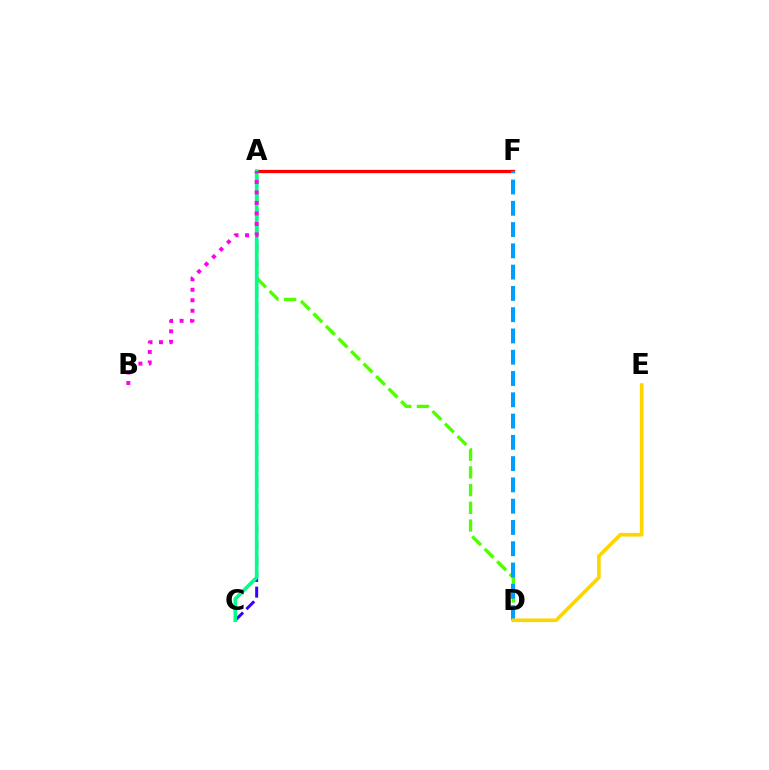{('A', 'D'): [{'color': '#4fff00', 'line_style': 'dashed', 'thickness': 2.41}], ('A', 'F'): [{'color': '#ff0000', 'line_style': 'solid', 'thickness': 2.34}], ('A', 'C'): [{'color': '#3700ff', 'line_style': 'dashed', 'thickness': 2.14}, {'color': '#00ff86', 'line_style': 'solid', 'thickness': 2.62}], ('D', 'F'): [{'color': '#009eff', 'line_style': 'dashed', 'thickness': 2.89}], ('D', 'E'): [{'color': '#ffd500', 'line_style': 'solid', 'thickness': 2.62}], ('A', 'B'): [{'color': '#ff00ed', 'line_style': 'dotted', 'thickness': 2.85}]}